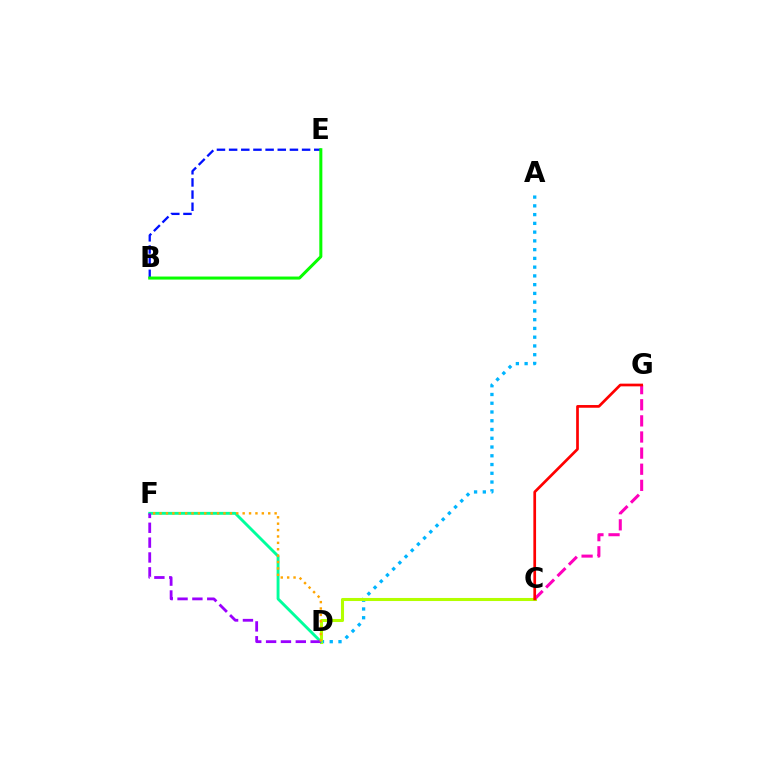{('B', 'E'): [{'color': '#0010ff', 'line_style': 'dashed', 'thickness': 1.65}, {'color': '#08ff00', 'line_style': 'solid', 'thickness': 2.18}], ('A', 'D'): [{'color': '#00b5ff', 'line_style': 'dotted', 'thickness': 2.38}], ('C', 'D'): [{'color': '#b3ff00', 'line_style': 'solid', 'thickness': 2.2}], ('D', 'F'): [{'color': '#00ff9d', 'line_style': 'solid', 'thickness': 2.08}, {'color': '#9b00ff', 'line_style': 'dashed', 'thickness': 2.02}, {'color': '#ffa500', 'line_style': 'dotted', 'thickness': 1.74}], ('C', 'G'): [{'color': '#ff00bd', 'line_style': 'dashed', 'thickness': 2.19}, {'color': '#ff0000', 'line_style': 'solid', 'thickness': 1.95}]}